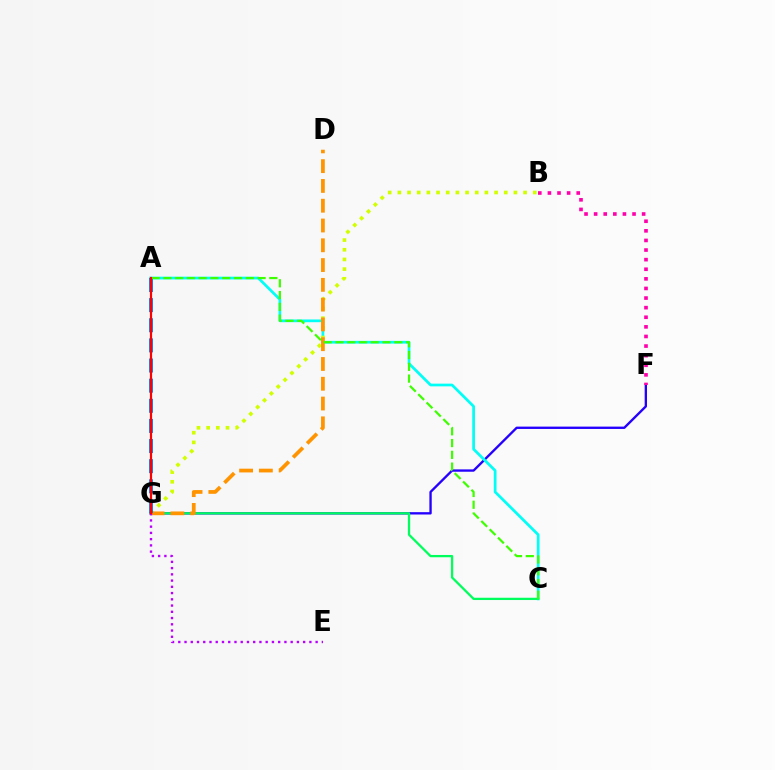{('F', 'G'): [{'color': '#2500ff', 'line_style': 'solid', 'thickness': 1.69}], ('A', 'C'): [{'color': '#00fff6', 'line_style': 'solid', 'thickness': 1.96}, {'color': '#3dff00', 'line_style': 'dashed', 'thickness': 1.6}], ('B', 'G'): [{'color': '#d1ff00', 'line_style': 'dotted', 'thickness': 2.63}], ('C', 'G'): [{'color': '#00ff5c', 'line_style': 'solid', 'thickness': 1.64}], ('D', 'G'): [{'color': '#ff9400', 'line_style': 'dashed', 'thickness': 2.69}], ('E', 'G'): [{'color': '#b900ff', 'line_style': 'dotted', 'thickness': 1.7}], ('B', 'F'): [{'color': '#ff00ac', 'line_style': 'dotted', 'thickness': 2.61}], ('A', 'G'): [{'color': '#0074ff', 'line_style': 'dashed', 'thickness': 2.73}, {'color': '#ff0000', 'line_style': 'solid', 'thickness': 1.57}]}